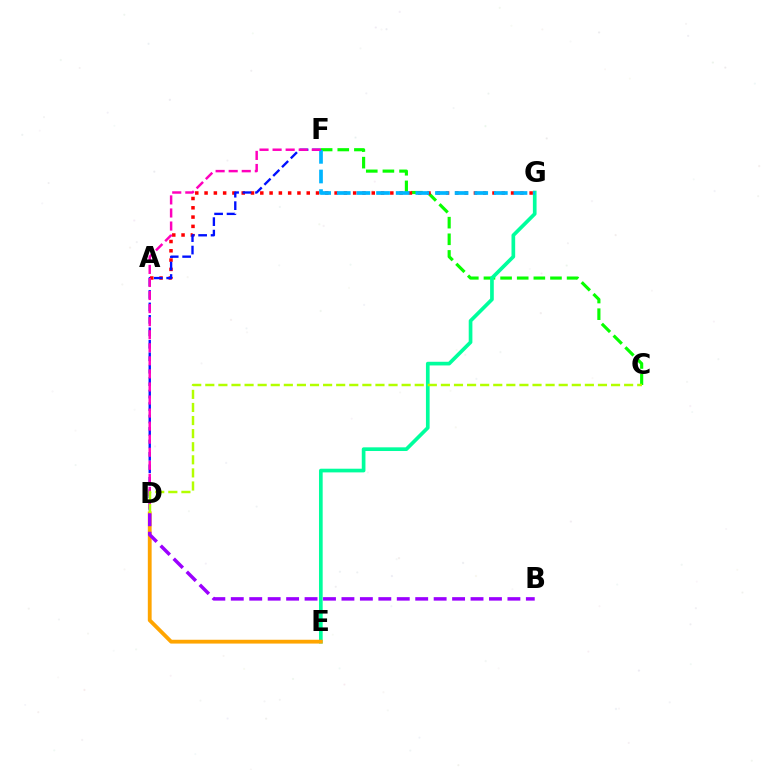{('C', 'F'): [{'color': '#08ff00', 'line_style': 'dashed', 'thickness': 2.26}], ('A', 'G'): [{'color': '#ff0000', 'line_style': 'dotted', 'thickness': 2.52}], ('E', 'G'): [{'color': '#00ff9d', 'line_style': 'solid', 'thickness': 2.65}], ('D', 'E'): [{'color': '#ffa500', 'line_style': 'solid', 'thickness': 2.75}], ('D', 'F'): [{'color': '#0010ff', 'line_style': 'dashed', 'thickness': 1.69}, {'color': '#ff00bd', 'line_style': 'dashed', 'thickness': 1.77}], ('F', 'G'): [{'color': '#00b5ff', 'line_style': 'dashed', 'thickness': 2.67}], ('B', 'D'): [{'color': '#9b00ff', 'line_style': 'dashed', 'thickness': 2.51}], ('C', 'D'): [{'color': '#b3ff00', 'line_style': 'dashed', 'thickness': 1.78}]}